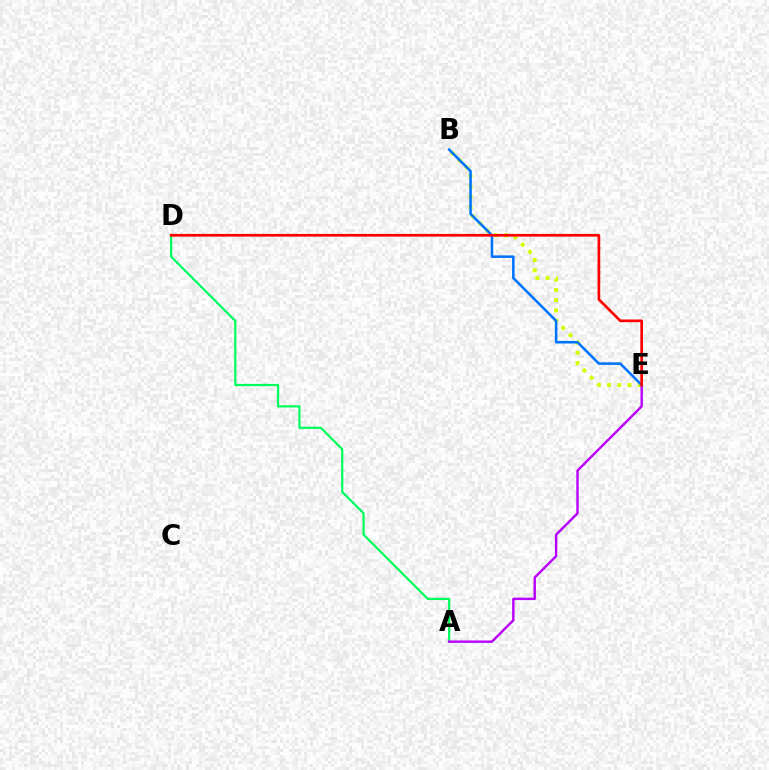{('A', 'D'): [{'color': '#00ff5c', 'line_style': 'solid', 'thickness': 1.6}], ('B', 'E'): [{'color': '#d1ff00', 'line_style': 'dotted', 'thickness': 2.78}, {'color': '#0074ff', 'line_style': 'solid', 'thickness': 1.84}], ('A', 'E'): [{'color': '#b900ff', 'line_style': 'solid', 'thickness': 1.74}], ('D', 'E'): [{'color': '#ff0000', 'line_style': 'solid', 'thickness': 1.94}]}